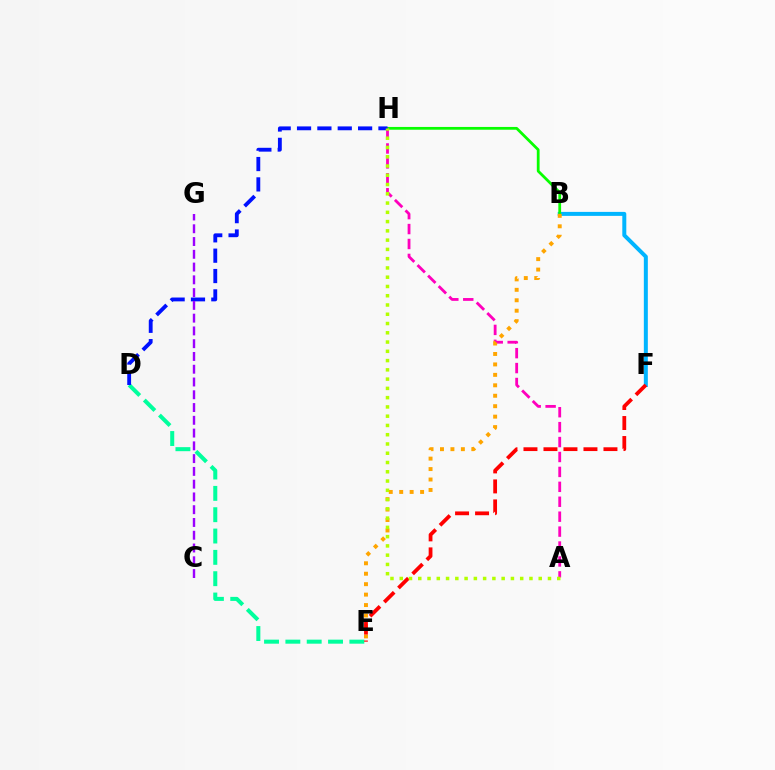{('B', 'F'): [{'color': '#00b5ff', 'line_style': 'solid', 'thickness': 2.87}], ('B', 'H'): [{'color': '#08ff00', 'line_style': 'solid', 'thickness': 2.0}], ('D', 'E'): [{'color': '#00ff9d', 'line_style': 'dashed', 'thickness': 2.9}], ('A', 'H'): [{'color': '#ff00bd', 'line_style': 'dashed', 'thickness': 2.03}, {'color': '#b3ff00', 'line_style': 'dotted', 'thickness': 2.52}], ('D', 'H'): [{'color': '#0010ff', 'line_style': 'dashed', 'thickness': 2.77}], ('B', 'E'): [{'color': '#ffa500', 'line_style': 'dotted', 'thickness': 2.84}], ('E', 'F'): [{'color': '#ff0000', 'line_style': 'dashed', 'thickness': 2.72}], ('C', 'G'): [{'color': '#9b00ff', 'line_style': 'dashed', 'thickness': 1.73}]}